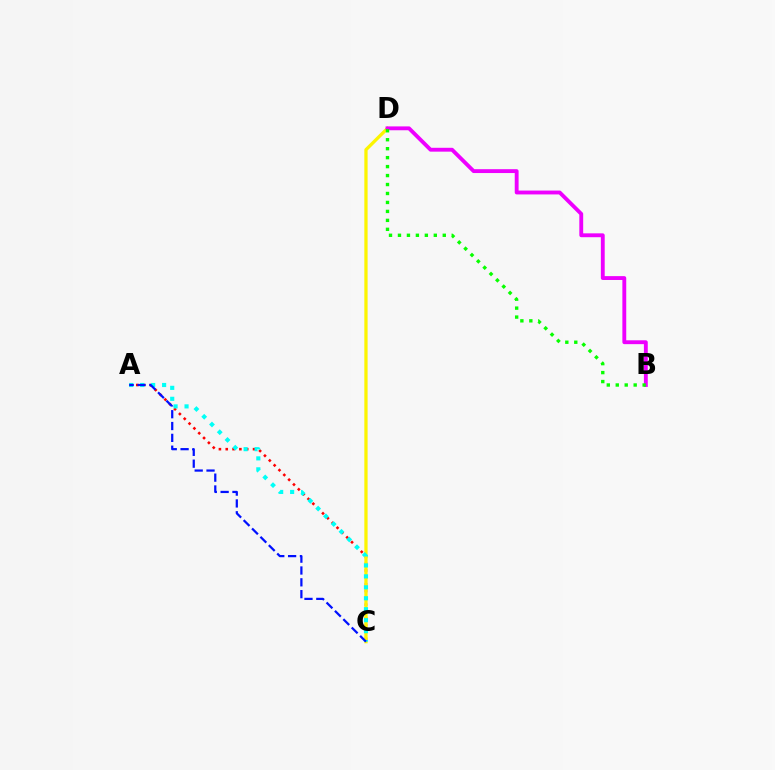{('A', 'C'): [{'color': '#ff0000', 'line_style': 'dotted', 'thickness': 1.85}, {'color': '#00fff6', 'line_style': 'dotted', 'thickness': 2.98}, {'color': '#0010ff', 'line_style': 'dashed', 'thickness': 1.61}], ('C', 'D'): [{'color': '#fcf500', 'line_style': 'solid', 'thickness': 2.35}], ('B', 'D'): [{'color': '#ee00ff', 'line_style': 'solid', 'thickness': 2.78}, {'color': '#08ff00', 'line_style': 'dotted', 'thickness': 2.43}]}